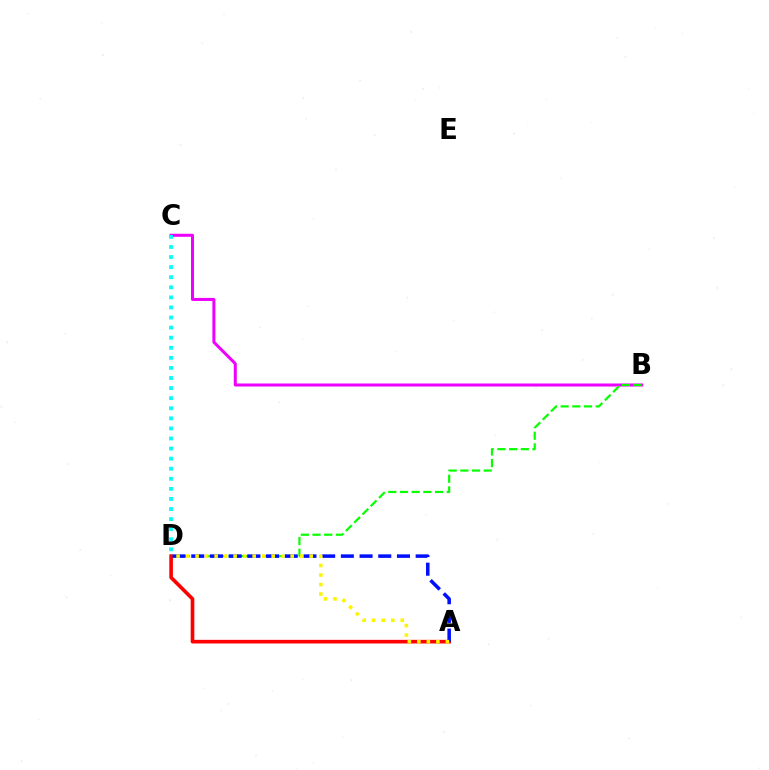{('B', 'C'): [{'color': '#ee00ff', 'line_style': 'solid', 'thickness': 2.17}], ('B', 'D'): [{'color': '#08ff00', 'line_style': 'dashed', 'thickness': 1.59}], ('A', 'D'): [{'color': '#ff0000', 'line_style': 'solid', 'thickness': 2.61}, {'color': '#0010ff', 'line_style': 'dashed', 'thickness': 2.54}, {'color': '#fcf500', 'line_style': 'dotted', 'thickness': 2.58}], ('C', 'D'): [{'color': '#00fff6', 'line_style': 'dotted', 'thickness': 2.74}]}